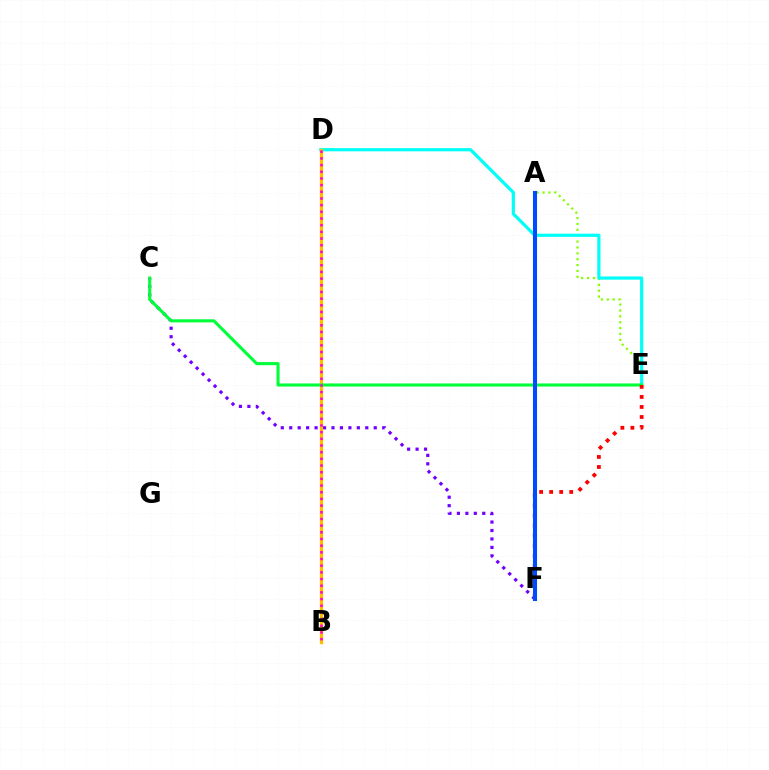{('A', 'E'): [{'color': '#84ff00', 'line_style': 'dotted', 'thickness': 1.6}], ('C', 'F'): [{'color': '#7200ff', 'line_style': 'dotted', 'thickness': 2.3}], ('D', 'E'): [{'color': '#00fff6', 'line_style': 'solid', 'thickness': 2.31}], ('B', 'D'): [{'color': '#ffbd00', 'line_style': 'solid', 'thickness': 2.37}, {'color': '#ff00cf', 'line_style': 'dotted', 'thickness': 1.81}], ('C', 'E'): [{'color': '#00ff39', 'line_style': 'solid', 'thickness': 2.22}], ('E', 'F'): [{'color': '#ff0000', 'line_style': 'dotted', 'thickness': 2.73}], ('A', 'F'): [{'color': '#004bff', 'line_style': 'solid', 'thickness': 2.93}]}